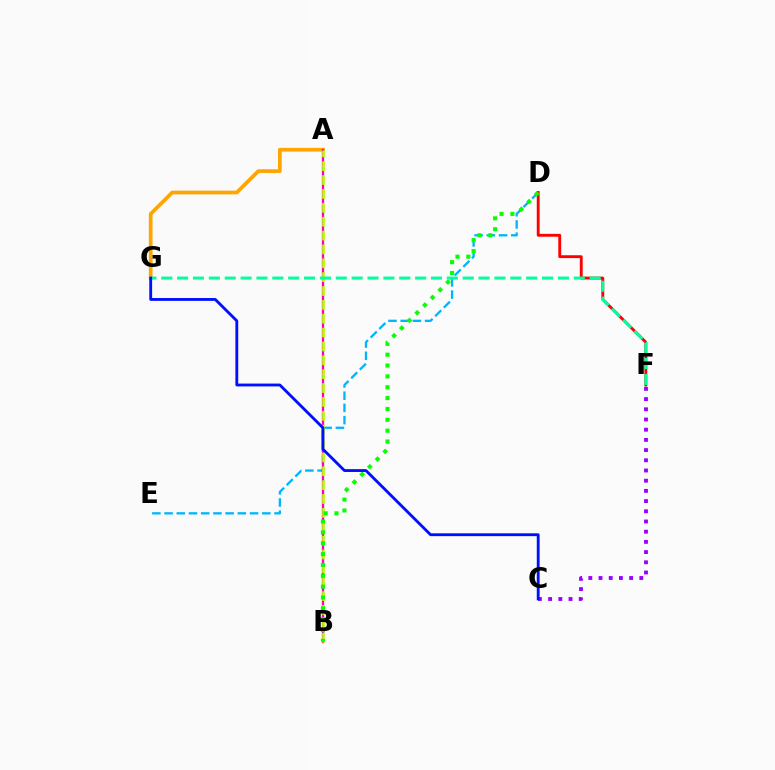{('D', 'E'): [{'color': '#00b5ff', 'line_style': 'dashed', 'thickness': 1.66}], ('A', 'G'): [{'color': '#ffa500', 'line_style': 'solid', 'thickness': 2.68}], ('D', 'F'): [{'color': '#ff0000', 'line_style': 'solid', 'thickness': 2.07}], ('A', 'B'): [{'color': '#ff00bd', 'line_style': 'solid', 'thickness': 1.65}, {'color': '#b3ff00', 'line_style': 'dashed', 'thickness': 1.88}], ('B', 'D'): [{'color': '#08ff00', 'line_style': 'dotted', 'thickness': 2.95}], ('F', 'G'): [{'color': '#00ff9d', 'line_style': 'dashed', 'thickness': 2.16}], ('C', 'F'): [{'color': '#9b00ff', 'line_style': 'dotted', 'thickness': 2.77}], ('C', 'G'): [{'color': '#0010ff', 'line_style': 'solid', 'thickness': 2.05}]}